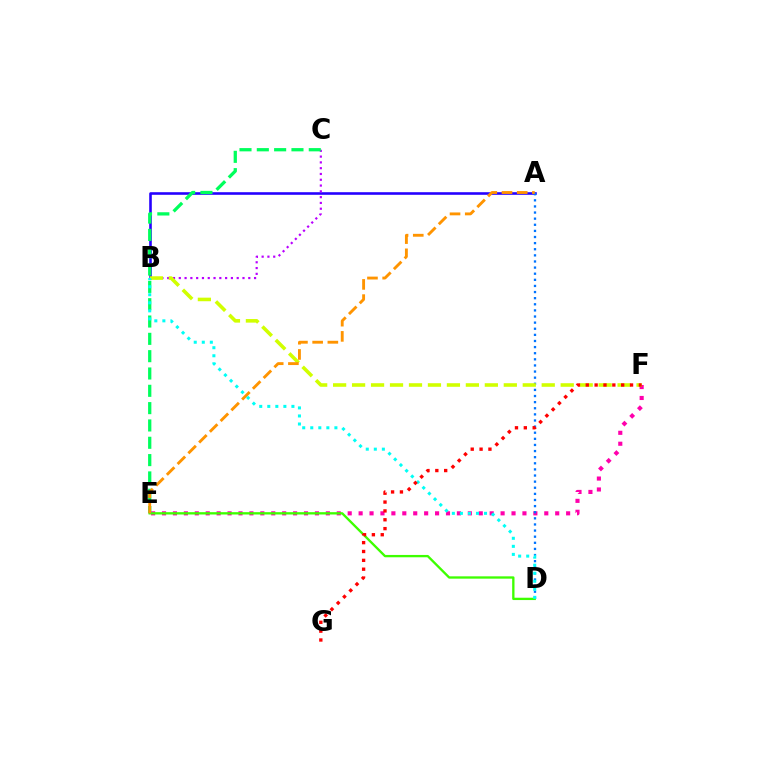{('A', 'B'): [{'color': '#2500ff', 'line_style': 'solid', 'thickness': 1.86}], ('E', 'F'): [{'color': '#ff00ac', 'line_style': 'dotted', 'thickness': 2.97}], ('A', 'D'): [{'color': '#0074ff', 'line_style': 'dotted', 'thickness': 1.66}], ('B', 'C'): [{'color': '#b900ff', 'line_style': 'dotted', 'thickness': 1.57}], ('B', 'F'): [{'color': '#d1ff00', 'line_style': 'dashed', 'thickness': 2.58}], ('D', 'E'): [{'color': '#3dff00', 'line_style': 'solid', 'thickness': 1.68}], ('C', 'E'): [{'color': '#00ff5c', 'line_style': 'dashed', 'thickness': 2.35}], ('A', 'E'): [{'color': '#ff9400', 'line_style': 'dashed', 'thickness': 2.07}], ('B', 'D'): [{'color': '#00fff6', 'line_style': 'dotted', 'thickness': 2.19}], ('F', 'G'): [{'color': '#ff0000', 'line_style': 'dotted', 'thickness': 2.41}]}